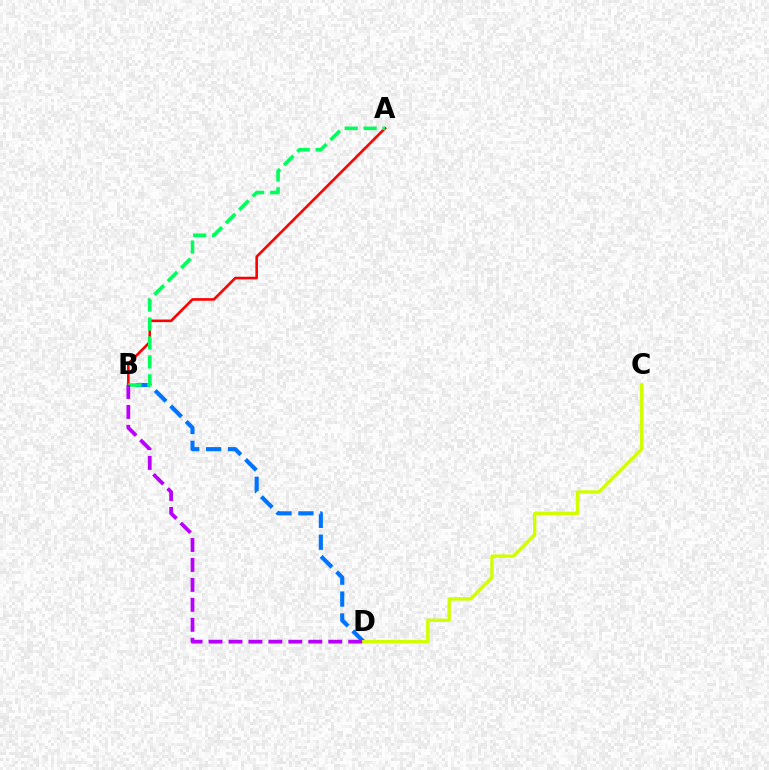{('B', 'D'): [{'color': '#0074ff', 'line_style': 'dashed', 'thickness': 2.98}, {'color': '#b900ff', 'line_style': 'dashed', 'thickness': 2.71}], ('C', 'D'): [{'color': '#d1ff00', 'line_style': 'solid', 'thickness': 2.41}], ('A', 'B'): [{'color': '#ff0000', 'line_style': 'solid', 'thickness': 1.88}, {'color': '#00ff5c', 'line_style': 'dashed', 'thickness': 2.57}]}